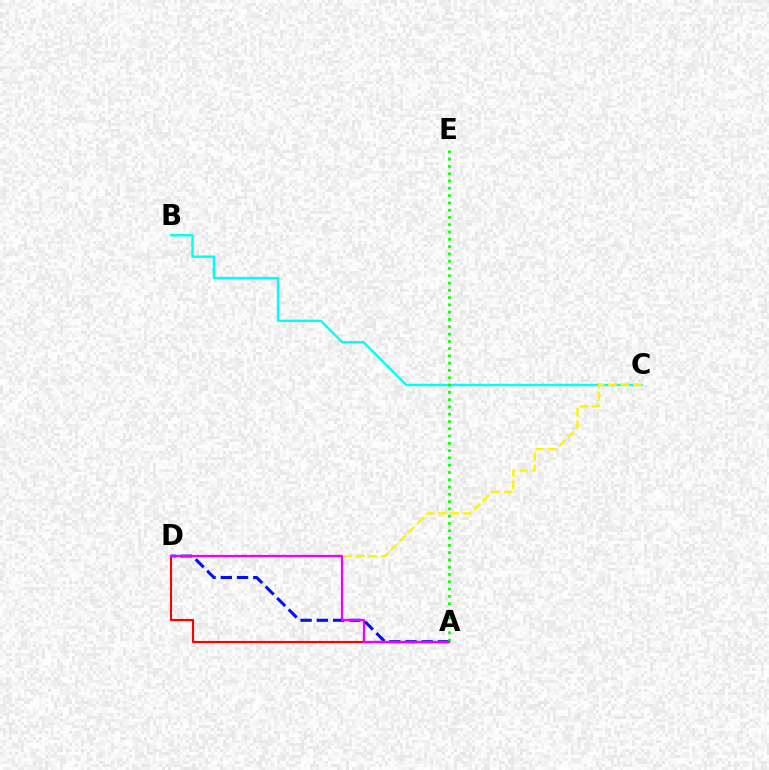{('A', 'D'): [{'color': '#0010ff', 'line_style': 'dashed', 'thickness': 2.21}, {'color': '#ff0000', 'line_style': 'solid', 'thickness': 1.53}, {'color': '#ee00ff', 'line_style': 'solid', 'thickness': 1.61}], ('B', 'C'): [{'color': '#00fff6', 'line_style': 'solid', 'thickness': 1.72}], ('A', 'E'): [{'color': '#08ff00', 'line_style': 'dotted', 'thickness': 1.98}], ('C', 'D'): [{'color': '#fcf500', 'line_style': 'dashed', 'thickness': 1.69}]}